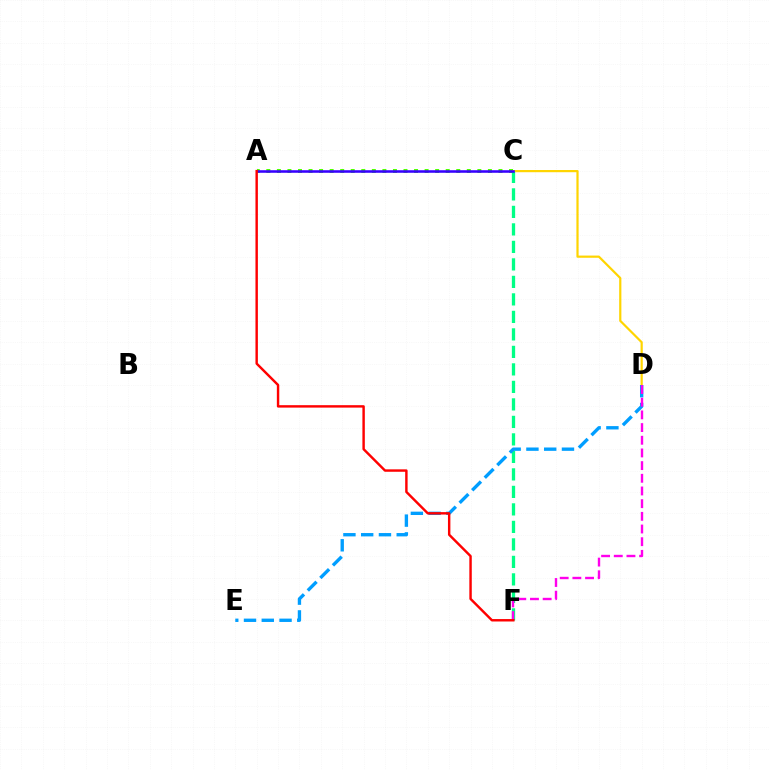{('A', 'C'): [{'color': '#4fff00', 'line_style': 'dotted', 'thickness': 2.87}, {'color': '#3700ff', 'line_style': 'solid', 'thickness': 1.84}], ('C', 'D'): [{'color': '#ffd500', 'line_style': 'solid', 'thickness': 1.58}], ('C', 'F'): [{'color': '#00ff86', 'line_style': 'dashed', 'thickness': 2.38}], ('D', 'E'): [{'color': '#009eff', 'line_style': 'dashed', 'thickness': 2.41}], ('D', 'F'): [{'color': '#ff00ed', 'line_style': 'dashed', 'thickness': 1.72}], ('A', 'F'): [{'color': '#ff0000', 'line_style': 'solid', 'thickness': 1.75}]}